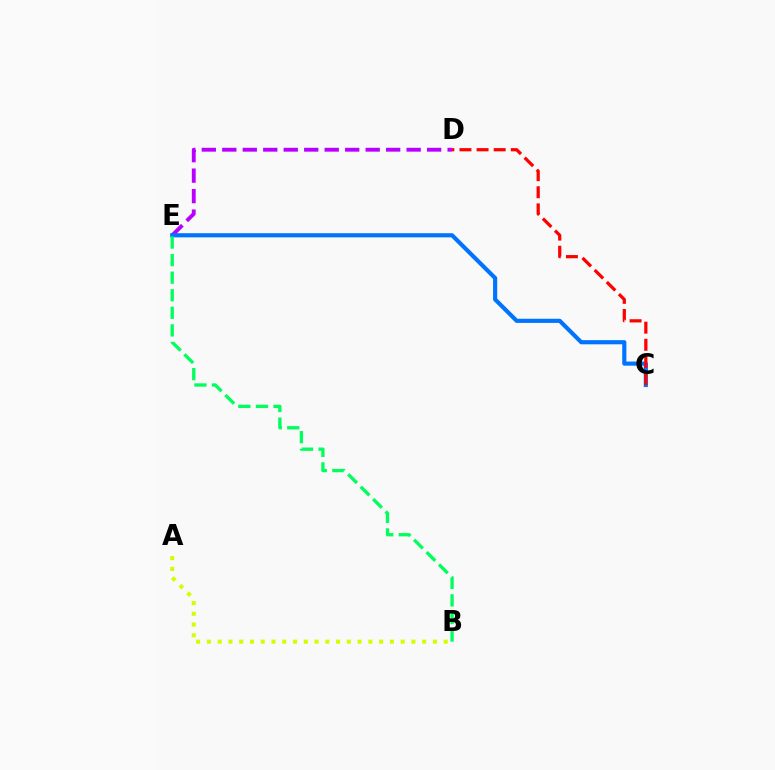{('D', 'E'): [{'color': '#b900ff', 'line_style': 'dashed', 'thickness': 2.78}], ('A', 'B'): [{'color': '#d1ff00', 'line_style': 'dotted', 'thickness': 2.92}], ('C', 'E'): [{'color': '#0074ff', 'line_style': 'solid', 'thickness': 2.99}], ('C', 'D'): [{'color': '#ff0000', 'line_style': 'dashed', 'thickness': 2.32}], ('B', 'E'): [{'color': '#00ff5c', 'line_style': 'dashed', 'thickness': 2.39}]}